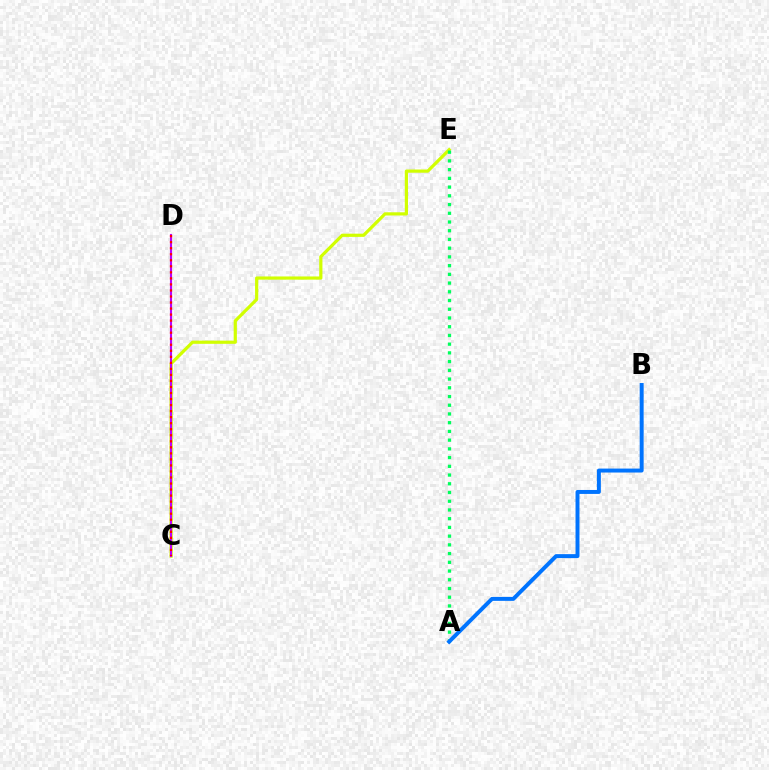{('C', 'E'): [{'color': '#d1ff00', 'line_style': 'solid', 'thickness': 2.3}], ('A', 'E'): [{'color': '#00ff5c', 'line_style': 'dotted', 'thickness': 2.37}], ('A', 'B'): [{'color': '#0074ff', 'line_style': 'solid', 'thickness': 2.84}], ('C', 'D'): [{'color': '#b900ff', 'line_style': 'solid', 'thickness': 1.52}, {'color': '#ff0000', 'line_style': 'dotted', 'thickness': 1.64}]}